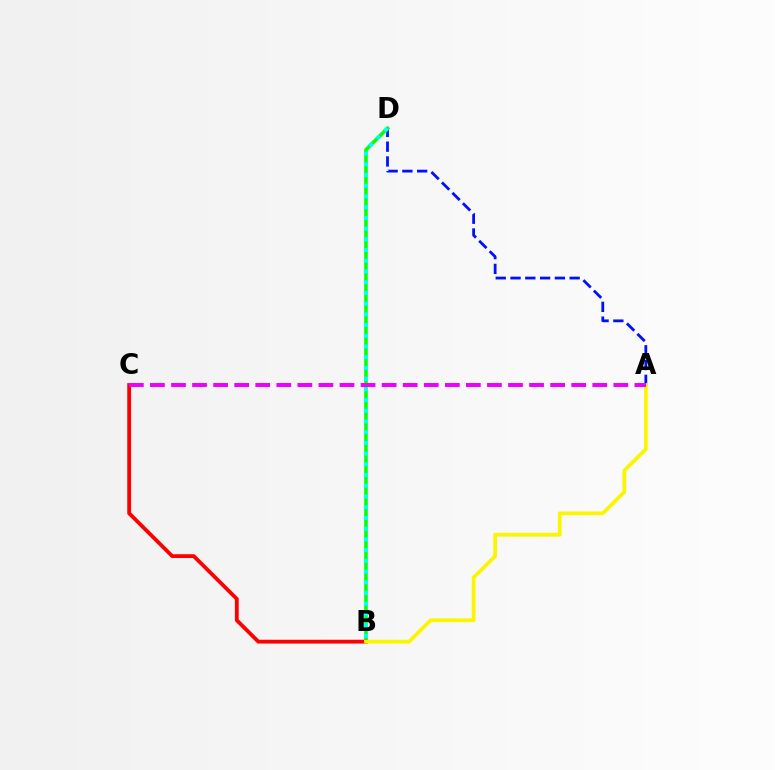{('A', 'D'): [{'color': '#0010ff', 'line_style': 'dashed', 'thickness': 2.01}], ('B', 'D'): [{'color': '#08ff00', 'line_style': 'solid', 'thickness': 2.6}, {'color': '#00fff6', 'line_style': 'dotted', 'thickness': 2.91}], ('B', 'C'): [{'color': '#ff0000', 'line_style': 'solid', 'thickness': 2.74}], ('A', 'B'): [{'color': '#fcf500', 'line_style': 'solid', 'thickness': 2.7}], ('A', 'C'): [{'color': '#ee00ff', 'line_style': 'dashed', 'thickness': 2.86}]}